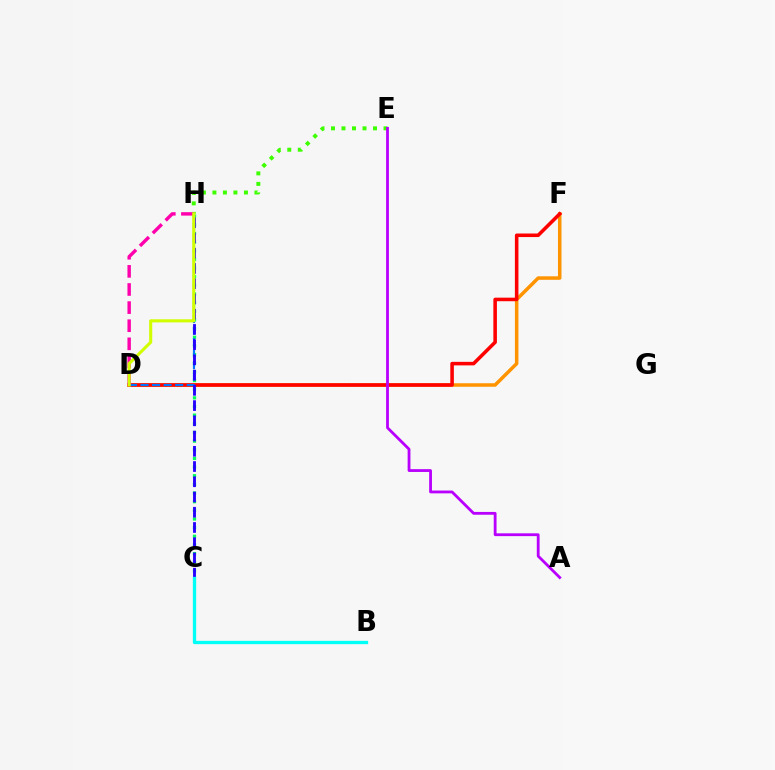{('D', 'F'): [{'color': '#ff9400', 'line_style': 'solid', 'thickness': 2.52}, {'color': '#ff0000', 'line_style': 'solid', 'thickness': 2.56}], ('C', 'H'): [{'color': '#00ff5c', 'line_style': 'dotted', 'thickness': 2.35}, {'color': '#2500ff', 'line_style': 'dashed', 'thickness': 2.07}], ('D', 'H'): [{'color': '#0074ff', 'line_style': 'dashed', 'thickness': 1.57}, {'color': '#ff00ac', 'line_style': 'dashed', 'thickness': 2.46}, {'color': '#d1ff00', 'line_style': 'solid', 'thickness': 2.23}], ('E', 'H'): [{'color': '#3dff00', 'line_style': 'dotted', 'thickness': 2.85}], ('A', 'E'): [{'color': '#b900ff', 'line_style': 'solid', 'thickness': 2.02}], ('B', 'C'): [{'color': '#00fff6', 'line_style': 'solid', 'thickness': 2.39}]}